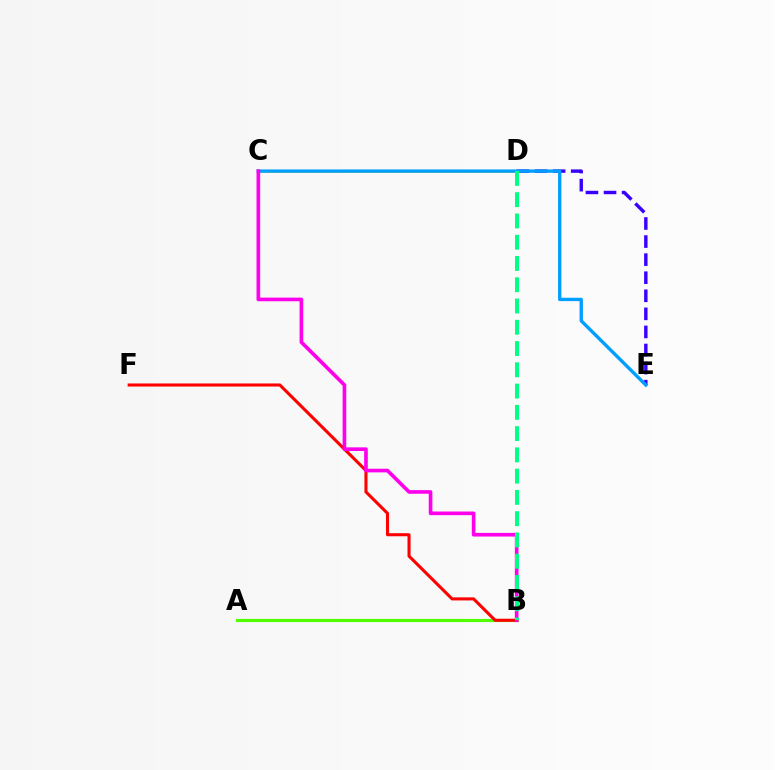{('A', 'B'): [{'color': '#4fff00', 'line_style': 'solid', 'thickness': 2.25}], ('B', 'F'): [{'color': '#ff0000', 'line_style': 'solid', 'thickness': 2.21}], ('D', 'E'): [{'color': '#3700ff', 'line_style': 'dashed', 'thickness': 2.46}], ('C', 'D'): [{'color': '#ffd500', 'line_style': 'solid', 'thickness': 1.82}], ('C', 'E'): [{'color': '#009eff', 'line_style': 'solid', 'thickness': 2.41}], ('B', 'C'): [{'color': '#ff00ed', 'line_style': 'solid', 'thickness': 2.62}], ('B', 'D'): [{'color': '#00ff86', 'line_style': 'dashed', 'thickness': 2.89}]}